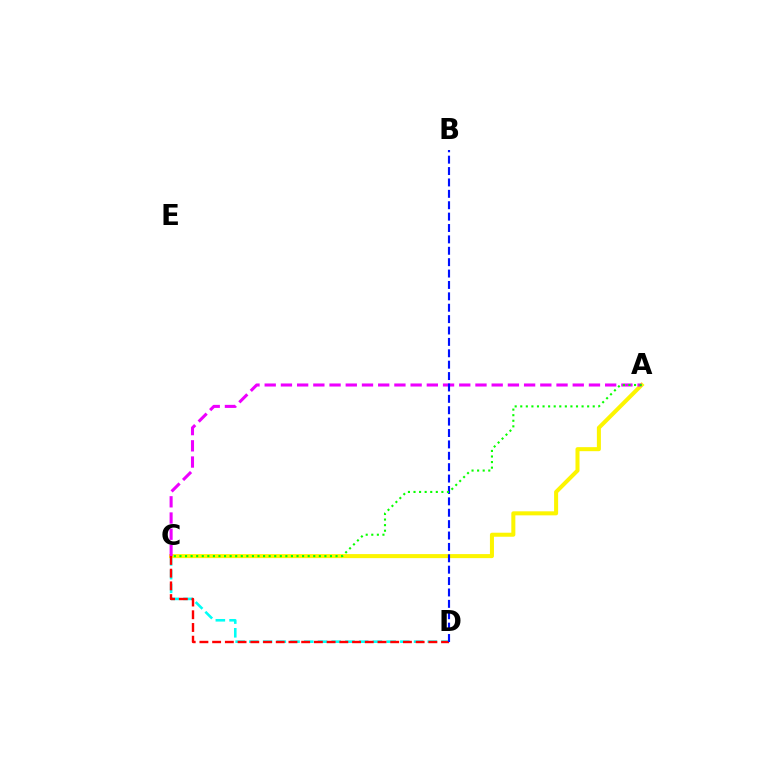{('C', 'D'): [{'color': '#00fff6', 'line_style': 'dashed', 'thickness': 1.86}, {'color': '#ff0000', 'line_style': 'dashed', 'thickness': 1.73}], ('A', 'C'): [{'color': '#fcf500', 'line_style': 'solid', 'thickness': 2.9}, {'color': '#ee00ff', 'line_style': 'dashed', 'thickness': 2.2}, {'color': '#08ff00', 'line_style': 'dotted', 'thickness': 1.51}], ('B', 'D'): [{'color': '#0010ff', 'line_style': 'dashed', 'thickness': 1.55}]}